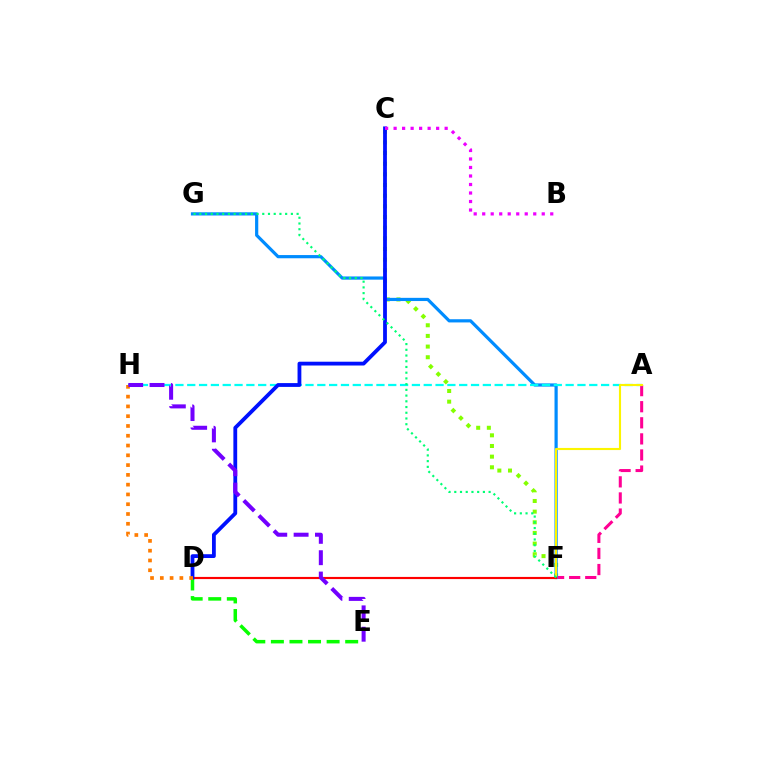{('C', 'F'): [{'color': '#84ff00', 'line_style': 'dotted', 'thickness': 2.9}], ('A', 'F'): [{'color': '#ff0094', 'line_style': 'dashed', 'thickness': 2.19}, {'color': '#fcf500', 'line_style': 'solid', 'thickness': 1.52}], ('F', 'G'): [{'color': '#008cff', 'line_style': 'solid', 'thickness': 2.3}, {'color': '#00ff74', 'line_style': 'dotted', 'thickness': 1.55}], ('A', 'H'): [{'color': '#00fff6', 'line_style': 'dashed', 'thickness': 1.61}], ('D', 'E'): [{'color': '#08ff00', 'line_style': 'dashed', 'thickness': 2.52}], ('D', 'F'): [{'color': '#ff0000', 'line_style': 'solid', 'thickness': 1.55}], ('C', 'D'): [{'color': '#0010ff', 'line_style': 'solid', 'thickness': 2.74}], ('D', 'H'): [{'color': '#ff7c00', 'line_style': 'dotted', 'thickness': 2.66}], ('B', 'C'): [{'color': '#ee00ff', 'line_style': 'dotted', 'thickness': 2.31}], ('E', 'H'): [{'color': '#7200ff', 'line_style': 'dashed', 'thickness': 2.9}]}